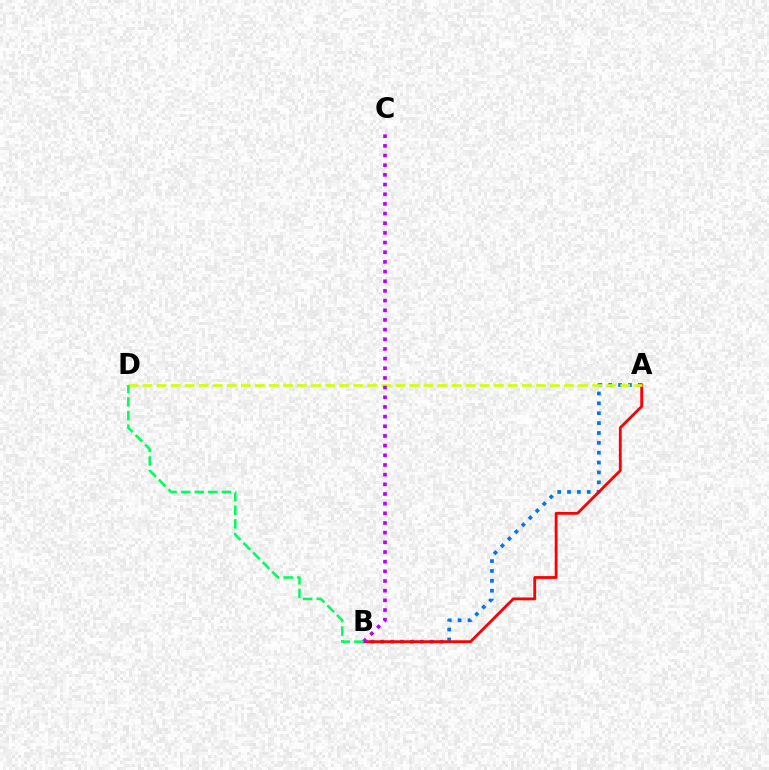{('A', 'B'): [{'color': '#0074ff', 'line_style': 'dotted', 'thickness': 2.68}, {'color': '#ff0000', 'line_style': 'solid', 'thickness': 2.02}], ('A', 'D'): [{'color': '#d1ff00', 'line_style': 'dashed', 'thickness': 1.91}], ('B', 'C'): [{'color': '#b900ff', 'line_style': 'dotted', 'thickness': 2.63}], ('B', 'D'): [{'color': '#00ff5c', 'line_style': 'dashed', 'thickness': 1.85}]}